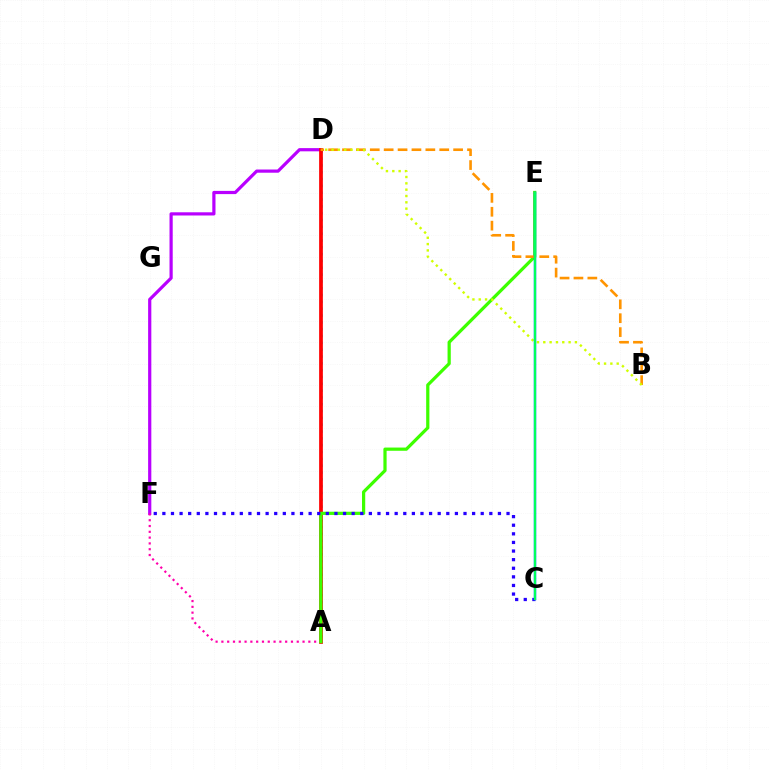{('D', 'F'): [{'color': '#b900ff', 'line_style': 'solid', 'thickness': 2.31}], ('A', 'D'): [{'color': '#00fff6', 'line_style': 'dotted', 'thickness': 1.85}, {'color': '#ff0000', 'line_style': 'solid', 'thickness': 2.69}], ('A', 'F'): [{'color': '#ff00ac', 'line_style': 'dotted', 'thickness': 1.58}], ('A', 'E'): [{'color': '#3dff00', 'line_style': 'solid', 'thickness': 2.32}], ('C', 'F'): [{'color': '#2500ff', 'line_style': 'dotted', 'thickness': 2.34}], ('B', 'D'): [{'color': '#ff9400', 'line_style': 'dashed', 'thickness': 1.89}, {'color': '#d1ff00', 'line_style': 'dotted', 'thickness': 1.72}], ('C', 'E'): [{'color': '#0074ff', 'line_style': 'solid', 'thickness': 1.78}, {'color': '#00ff5c', 'line_style': 'solid', 'thickness': 1.56}]}